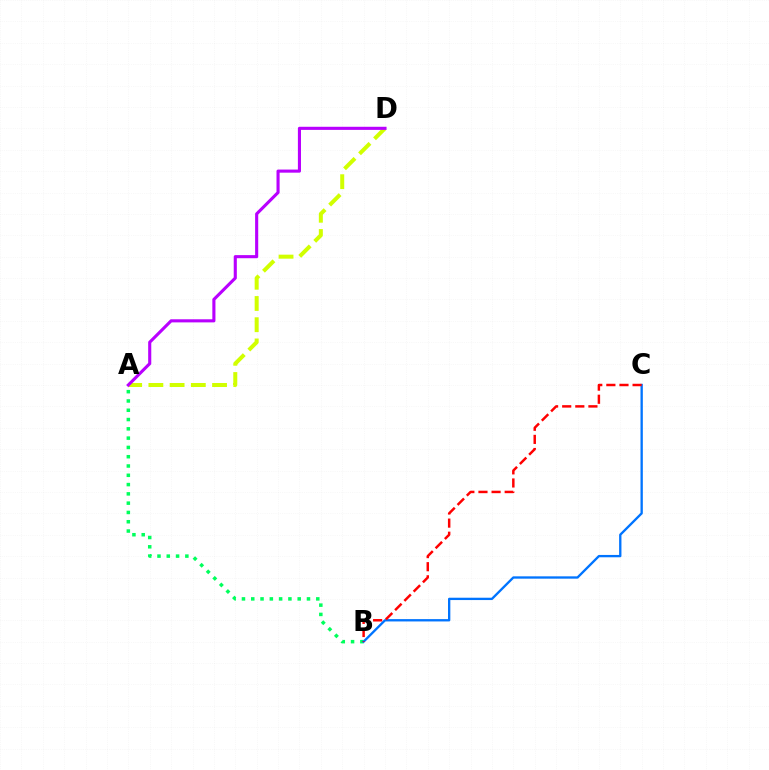{('A', 'D'): [{'color': '#d1ff00', 'line_style': 'dashed', 'thickness': 2.88}, {'color': '#b900ff', 'line_style': 'solid', 'thickness': 2.24}], ('A', 'B'): [{'color': '#00ff5c', 'line_style': 'dotted', 'thickness': 2.52}], ('B', 'C'): [{'color': '#0074ff', 'line_style': 'solid', 'thickness': 1.68}, {'color': '#ff0000', 'line_style': 'dashed', 'thickness': 1.78}]}